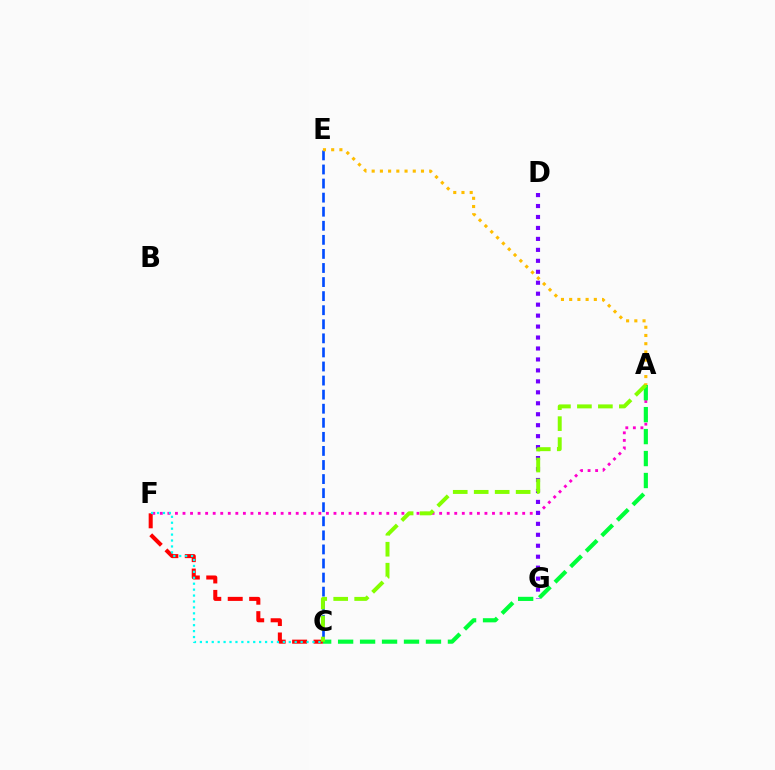{('C', 'F'): [{'color': '#ff0000', 'line_style': 'dashed', 'thickness': 2.91}, {'color': '#00fff6', 'line_style': 'dotted', 'thickness': 1.61}], ('A', 'F'): [{'color': '#ff00cf', 'line_style': 'dotted', 'thickness': 2.05}], ('C', 'E'): [{'color': '#004bff', 'line_style': 'dashed', 'thickness': 1.91}], ('A', 'C'): [{'color': '#00ff39', 'line_style': 'dashed', 'thickness': 2.98}, {'color': '#84ff00', 'line_style': 'dashed', 'thickness': 2.85}], ('D', 'G'): [{'color': '#7200ff', 'line_style': 'dotted', 'thickness': 2.98}], ('A', 'E'): [{'color': '#ffbd00', 'line_style': 'dotted', 'thickness': 2.23}]}